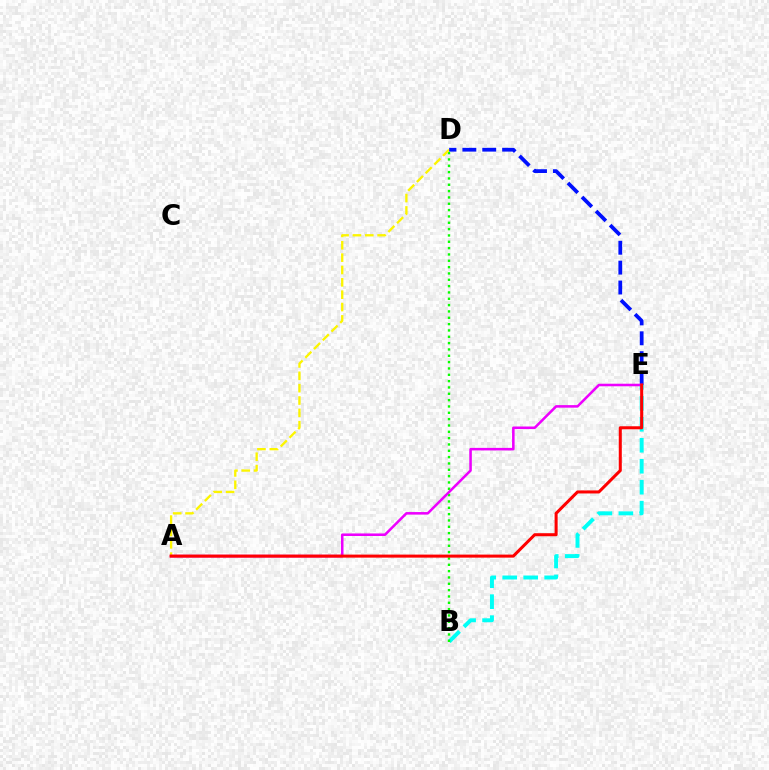{('B', 'E'): [{'color': '#00fff6', 'line_style': 'dashed', 'thickness': 2.85}], ('B', 'D'): [{'color': '#08ff00', 'line_style': 'dotted', 'thickness': 1.72}], ('A', 'D'): [{'color': '#fcf500', 'line_style': 'dashed', 'thickness': 1.68}], ('D', 'E'): [{'color': '#0010ff', 'line_style': 'dashed', 'thickness': 2.7}], ('A', 'E'): [{'color': '#ee00ff', 'line_style': 'solid', 'thickness': 1.84}, {'color': '#ff0000', 'line_style': 'solid', 'thickness': 2.19}]}